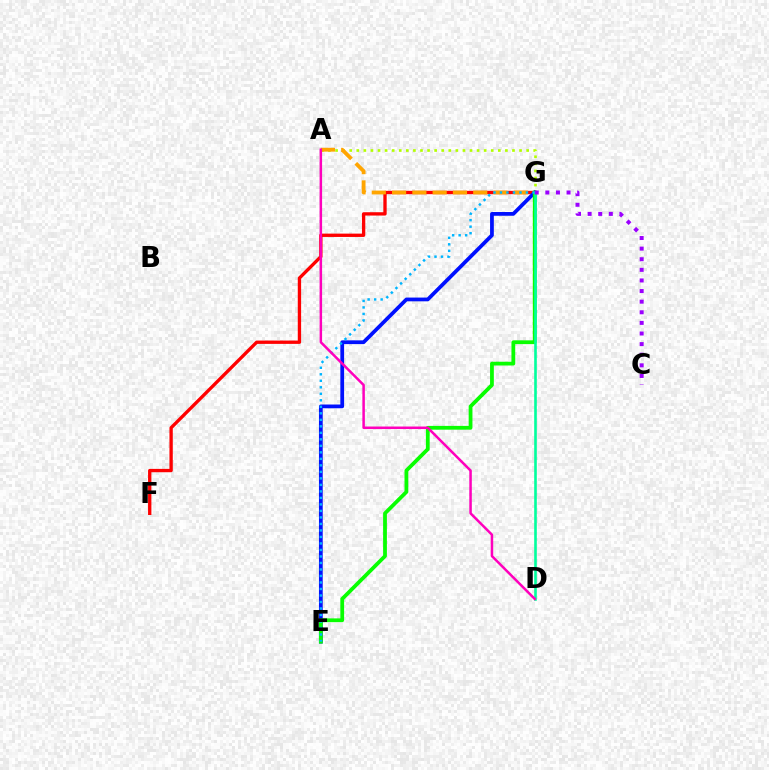{('F', 'G'): [{'color': '#ff0000', 'line_style': 'solid', 'thickness': 2.4}], ('A', 'G'): [{'color': '#b3ff00', 'line_style': 'dotted', 'thickness': 1.92}, {'color': '#ffa500', 'line_style': 'dashed', 'thickness': 2.76}], ('E', 'G'): [{'color': '#0010ff', 'line_style': 'solid', 'thickness': 2.7}, {'color': '#08ff00', 'line_style': 'solid', 'thickness': 2.72}, {'color': '#00b5ff', 'line_style': 'dotted', 'thickness': 1.77}], ('D', 'G'): [{'color': '#00ff9d', 'line_style': 'solid', 'thickness': 1.88}], ('C', 'G'): [{'color': '#9b00ff', 'line_style': 'dotted', 'thickness': 2.88}], ('A', 'D'): [{'color': '#ff00bd', 'line_style': 'solid', 'thickness': 1.81}]}